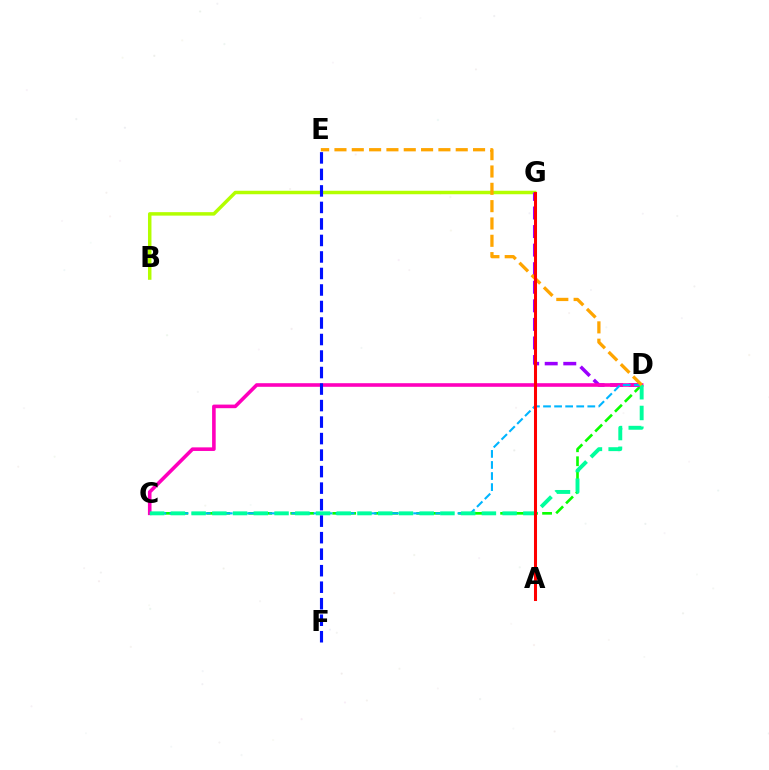{('B', 'G'): [{'color': '#b3ff00', 'line_style': 'solid', 'thickness': 2.5}], ('C', 'D'): [{'color': '#08ff00', 'line_style': 'dashed', 'thickness': 1.9}, {'color': '#ff00bd', 'line_style': 'solid', 'thickness': 2.59}, {'color': '#00b5ff', 'line_style': 'dashed', 'thickness': 1.5}, {'color': '#00ff9d', 'line_style': 'dashed', 'thickness': 2.82}], ('D', 'G'): [{'color': '#9b00ff', 'line_style': 'dashed', 'thickness': 2.52}], ('E', 'F'): [{'color': '#0010ff', 'line_style': 'dashed', 'thickness': 2.24}], ('D', 'E'): [{'color': '#ffa500', 'line_style': 'dashed', 'thickness': 2.35}], ('A', 'G'): [{'color': '#ff0000', 'line_style': 'solid', 'thickness': 2.19}]}